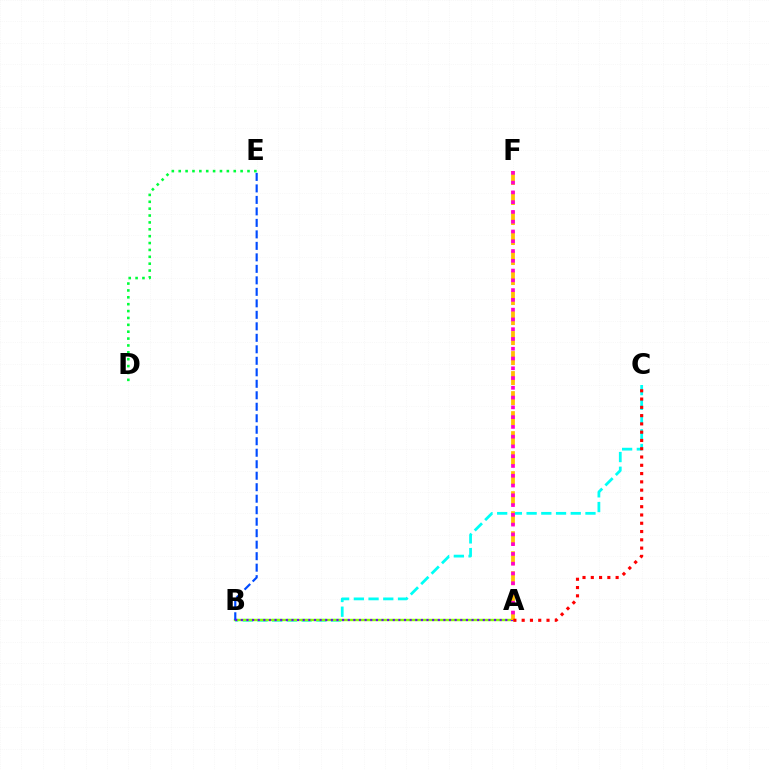{('B', 'C'): [{'color': '#00fff6', 'line_style': 'dashed', 'thickness': 2.0}], ('A', 'B'): [{'color': '#84ff00', 'line_style': 'solid', 'thickness': 1.73}, {'color': '#7200ff', 'line_style': 'dotted', 'thickness': 1.53}], ('D', 'E'): [{'color': '#00ff39', 'line_style': 'dotted', 'thickness': 1.87}], ('B', 'E'): [{'color': '#004bff', 'line_style': 'dashed', 'thickness': 1.56}], ('A', 'F'): [{'color': '#ffbd00', 'line_style': 'dashed', 'thickness': 2.72}, {'color': '#ff00cf', 'line_style': 'dotted', 'thickness': 2.65}], ('A', 'C'): [{'color': '#ff0000', 'line_style': 'dotted', 'thickness': 2.25}]}